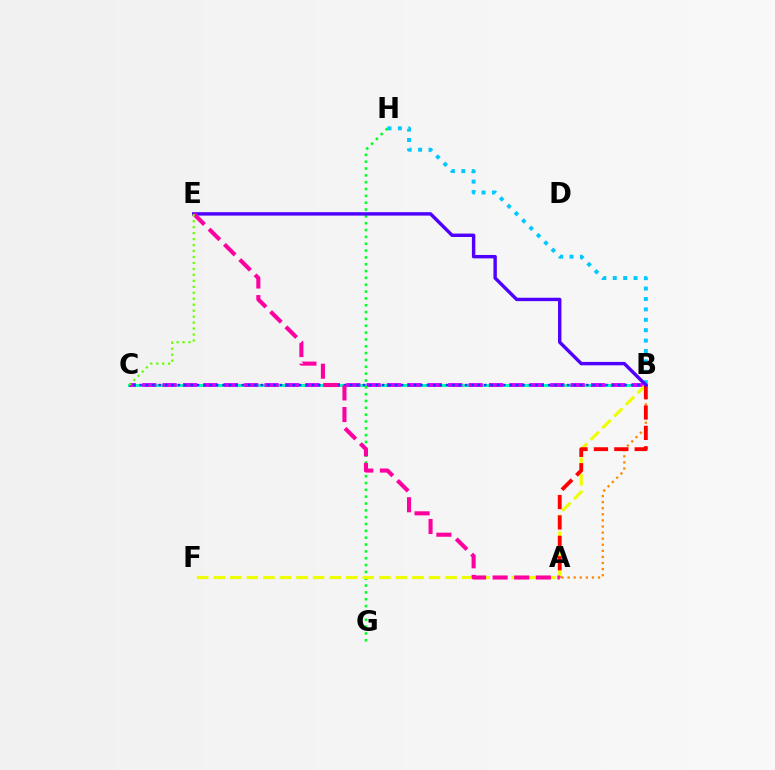{('B', 'C'): [{'color': '#00ffaf', 'line_style': 'solid', 'thickness': 2.17}, {'color': '#d600ff', 'line_style': 'dashed', 'thickness': 2.77}, {'color': '#003fff', 'line_style': 'dotted', 'thickness': 1.73}], ('A', 'B'): [{'color': '#ff8800', 'line_style': 'dotted', 'thickness': 1.65}, {'color': '#ff0000', 'line_style': 'dashed', 'thickness': 2.77}], ('G', 'H'): [{'color': '#00ff27', 'line_style': 'dotted', 'thickness': 1.86}], ('B', 'F'): [{'color': '#eeff00', 'line_style': 'dashed', 'thickness': 2.25}], ('B', 'H'): [{'color': '#00c7ff', 'line_style': 'dotted', 'thickness': 2.83}], ('B', 'E'): [{'color': '#4f00ff', 'line_style': 'solid', 'thickness': 2.46}], ('A', 'E'): [{'color': '#ff00a0', 'line_style': 'dashed', 'thickness': 2.94}], ('C', 'E'): [{'color': '#66ff00', 'line_style': 'dotted', 'thickness': 1.62}]}